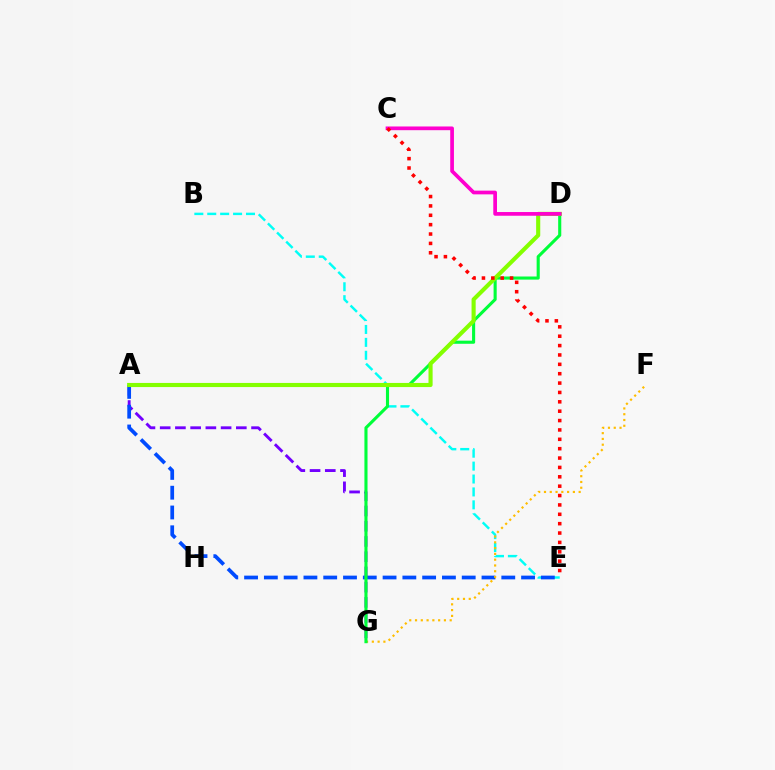{('A', 'G'): [{'color': '#7200ff', 'line_style': 'dashed', 'thickness': 2.07}], ('B', 'E'): [{'color': '#00fff6', 'line_style': 'dashed', 'thickness': 1.75}], ('A', 'E'): [{'color': '#004bff', 'line_style': 'dashed', 'thickness': 2.69}], ('F', 'G'): [{'color': '#ffbd00', 'line_style': 'dotted', 'thickness': 1.57}], ('D', 'G'): [{'color': '#00ff39', 'line_style': 'solid', 'thickness': 2.23}], ('A', 'D'): [{'color': '#84ff00', 'line_style': 'solid', 'thickness': 2.96}], ('C', 'D'): [{'color': '#ff00cf', 'line_style': 'solid', 'thickness': 2.67}], ('C', 'E'): [{'color': '#ff0000', 'line_style': 'dotted', 'thickness': 2.55}]}